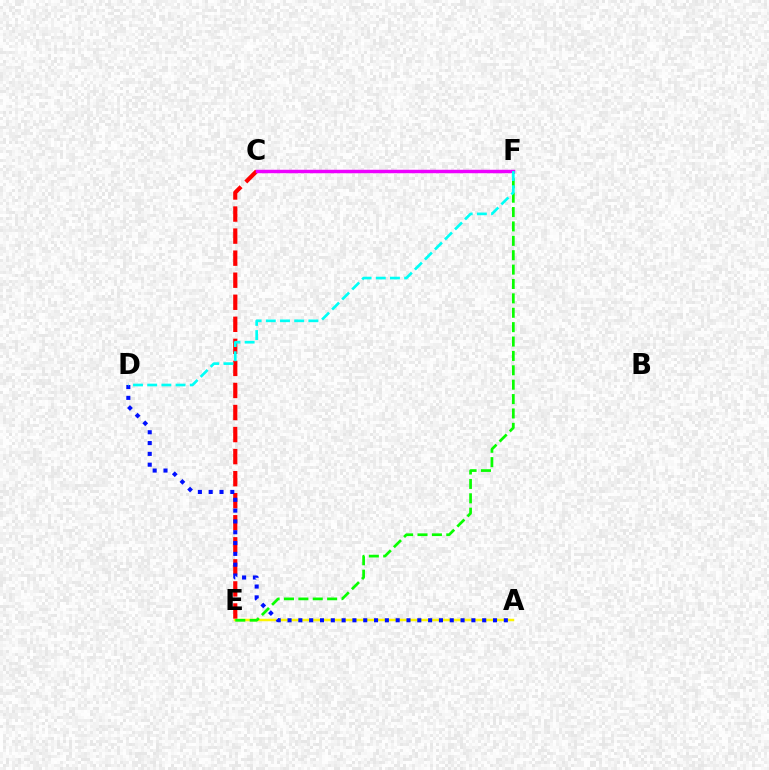{('A', 'E'): [{'color': '#fcf500', 'line_style': 'solid', 'thickness': 1.8}], ('E', 'F'): [{'color': '#08ff00', 'line_style': 'dashed', 'thickness': 1.95}], ('C', 'E'): [{'color': '#ff0000', 'line_style': 'dashed', 'thickness': 3.0}], ('A', 'D'): [{'color': '#0010ff', 'line_style': 'dotted', 'thickness': 2.94}], ('C', 'F'): [{'color': '#ee00ff', 'line_style': 'solid', 'thickness': 2.49}], ('D', 'F'): [{'color': '#00fff6', 'line_style': 'dashed', 'thickness': 1.93}]}